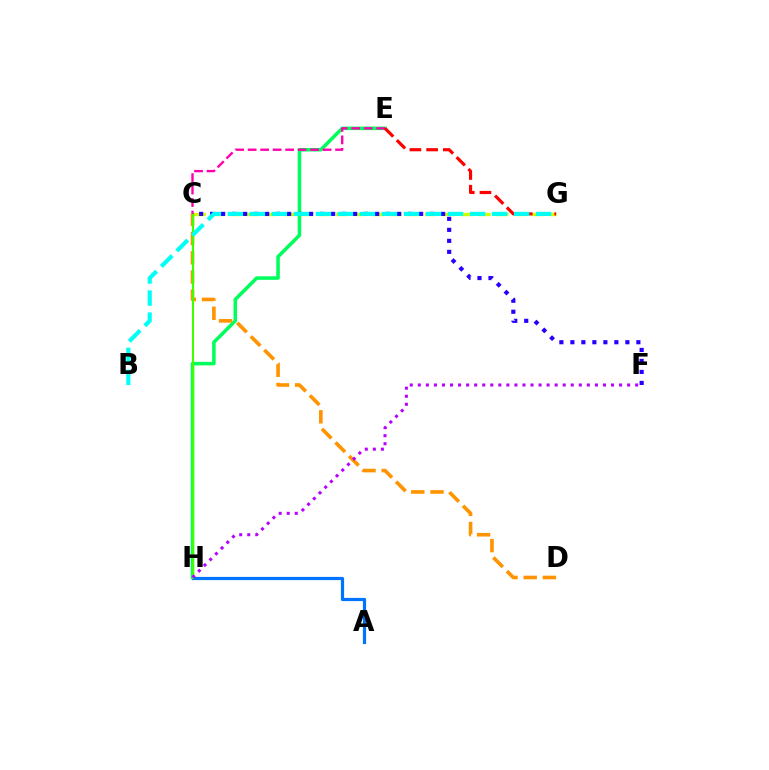{('E', 'H'): [{'color': '#00ff5c', 'line_style': 'solid', 'thickness': 2.54}], ('C', 'G'): [{'color': '#d1ff00', 'line_style': 'dashed', 'thickness': 2.42}], ('C', 'F'): [{'color': '#2500ff', 'line_style': 'dotted', 'thickness': 2.99}], ('C', 'D'): [{'color': '#ff9400', 'line_style': 'dashed', 'thickness': 2.61}], ('A', 'H'): [{'color': '#0074ff', 'line_style': 'solid', 'thickness': 2.31}], ('C', 'H'): [{'color': '#3dff00', 'line_style': 'solid', 'thickness': 1.52}], ('C', 'E'): [{'color': '#ff00ac', 'line_style': 'dashed', 'thickness': 1.7}], ('E', 'G'): [{'color': '#ff0000', 'line_style': 'dashed', 'thickness': 2.27}], ('B', 'G'): [{'color': '#00fff6', 'line_style': 'dashed', 'thickness': 2.99}], ('F', 'H'): [{'color': '#b900ff', 'line_style': 'dotted', 'thickness': 2.19}]}